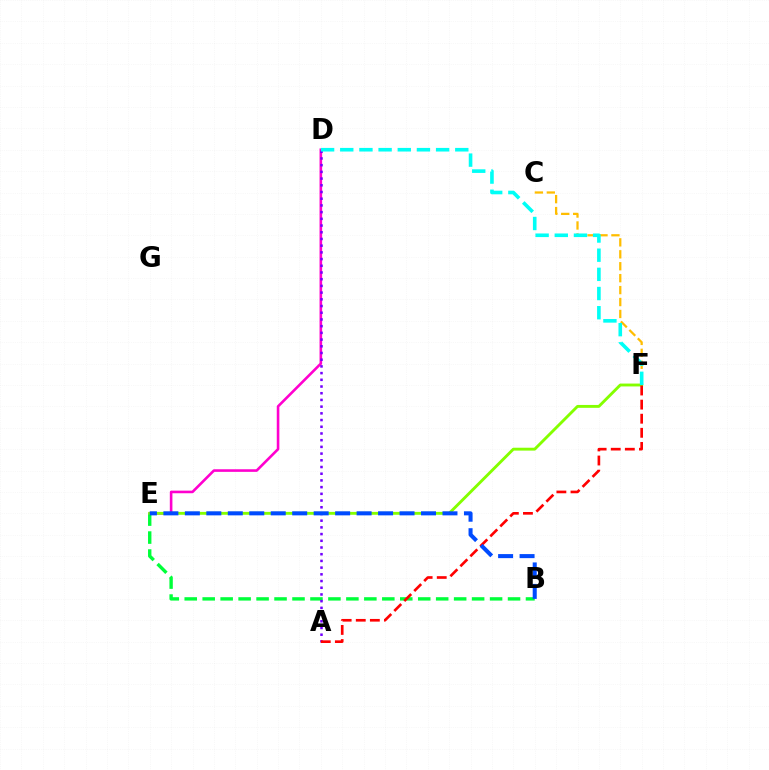{('D', 'E'): [{'color': '#ff00cf', 'line_style': 'solid', 'thickness': 1.87}], ('B', 'E'): [{'color': '#00ff39', 'line_style': 'dashed', 'thickness': 2.44}, {'color': '#004bff', 'line_style': 'dashed', 'thickness': 2.92}], ('A', 'D'): [{'color': '#7200ff', 'line_style': 'dotted', 'thickness': 1.82}], ('E', 'F'): [{'color': '#84ff00', 'line_style': 'solid', 'thickness': 2.07}], ('C', 'F'): [{'color': '#ffbd00', 'line_style': 'dashed', 'thickness': 1.62}], ('A', 'F'): [{'color': '#ff0000', 'line_style': 'dashed', 'thickness': 1.92}], ('D', 'F'): [{'color': '#00fff6', 'line_style': 'dashed', 'thickness': 2.6}]}